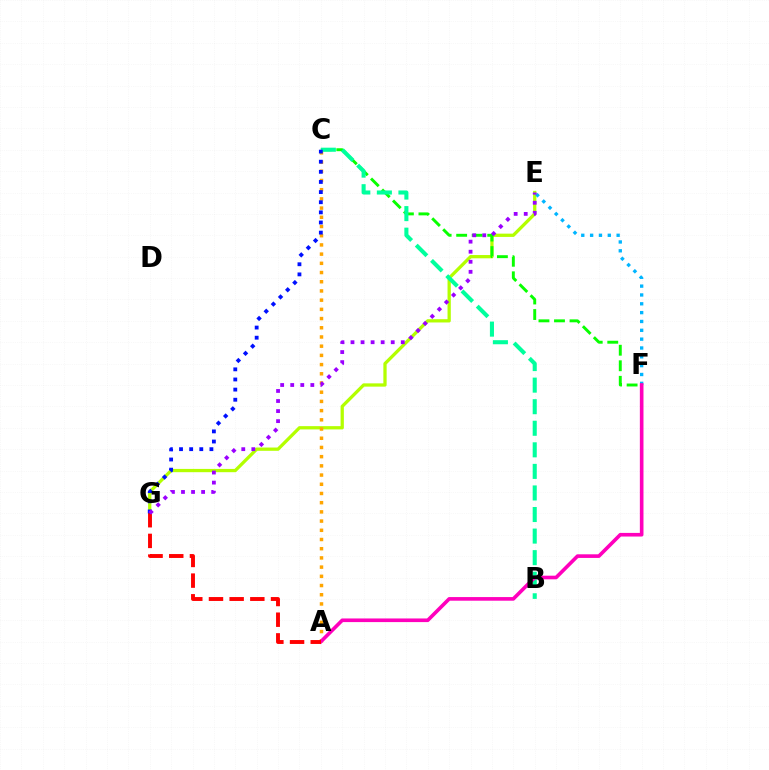{('E', 'G'): [{'color': '#b3ff00', 'line_style': 'solid', 'thickness': 2.36}, {'color': '#9b00ff', 'line_style': 'dotted', 'thickness': 2.73}], ('A', 'C'): [{'color': '#ffa500', 'line_style': 'dotted', 'thickness': 2.5}], ('E', 'F'): [{'color': '#00b5ff', 'line_style': 'dotted', 'thickness': 2.4}], ('C', 'F'): [{'color': '#08ff00', 'line_style': 'dashed', 'thickness': 2.11}], ('B', 'C'): [{'color': '#00ff9d', 'line_style': 'dashed', 'thickness': 2.93}], ('A', 'F'): [{'color': '#ff00bd', 'line_style': 'solid', 'thickness': 2.61}], ('A', 'G'): [{'color': '#ff0000', 'line_style': 'dashed', 'thickness': 2.81}], ('C', 'G'): [{'color': '#0010ff', 'line_style': 'dotted', 'thickness': 2.75}]}